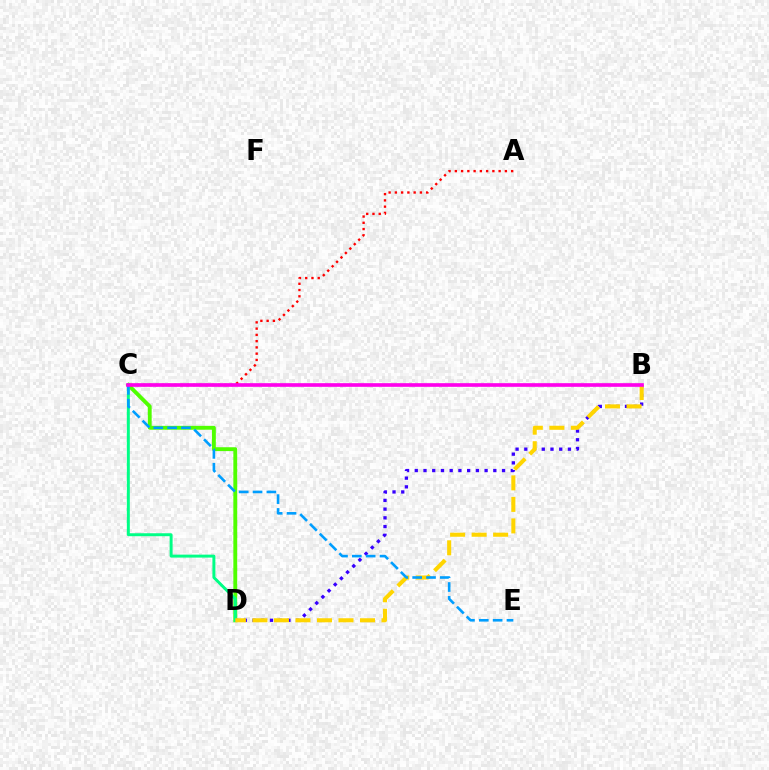{('C', 'D'): [{'color': '#4fff00', 'line_style': 'solid', 'thickness': 2.78}, {'color': '#00ff86', 'line_style': 'solid', 'thickness': 2.13}], ('A', 'C'): [{'color': '#ff0000', 'line_style': 'dotted', 'thickness': 1.7}], ('B', 'D'): [{'color': '#3700ff', 'line_style': 'dotted', 'thickness': 2.37}, {'color': '#ffd500', 'line_style': 'dashed', 'thickness': 2.92}], ('C', 'E'): [{'color': '#009eff', 'line_style': 'dashed', 'thickness': 1.88}], ('B', 'C'): [{'color': '#ff00ed', 'line_style': 'solid', 'thickness': 2.63}]}